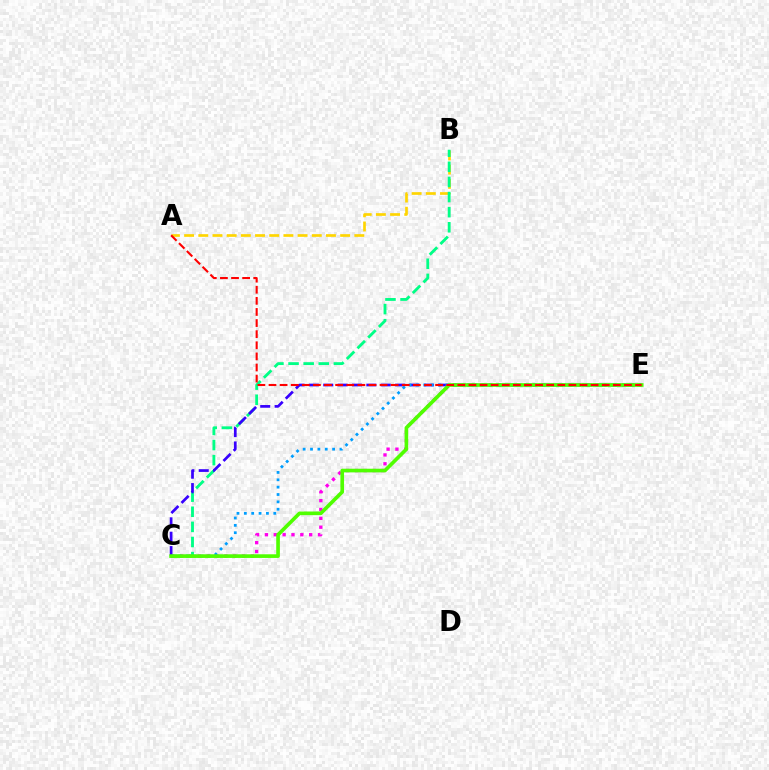{('A', 'B'): [{'color': '#ffd500', 'line_style': 'dashed', 'thickness': 1.93}], ('C', 'E'): [{'color': '#ff00ed', 'line_style': 'dotted', 'thickness': 2.4}, {'color': '#3700ff', 'line_style': 'dashed', 'thickness': 1.95}, {'color': '#009eff', 'line_style': 'dotted', 'thickness': 2.0}, {'color': '#4fff00', 'line_style': 'solid', 'thickness': 2.63}], ('B', 'C'): [{'color': '#00ff86', 'line_style': 'dashed', 'thickness': 2.05}], ('A', 'E'): [{'color': '#ff0000', 'line_style': 'dashed', 'thickness': 1.51}]}